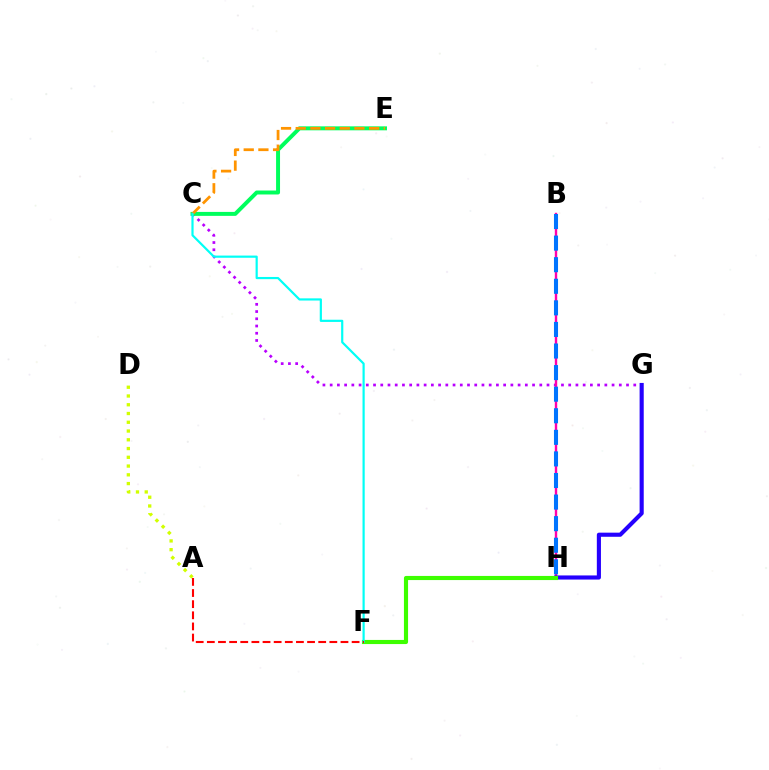{('C', 'G'): [{'color': '#b900ff', 'line_style': 'dotted', 'thickness': 1.96}], ('B', 'H'): [{'color': '#ff00ac', 'line_style': 'solid', 'thickness': 1.73}, {'color': '#0074ff', 'line_style': 'dashed', 'thickness': 2.93}], ('C', 'E'): [{'color': '#00ff5c', 'line_style': 'solid', 'thickness': 2.85}, {'color': '#ff9400', 'line_style': 'dashed', 'thickness': 1.99}], ('A', 'D'): [{'color': '#d1ff00', 'line_style': 'dotted', 'thickness': 2.38}], ('G', 'H'): [{'color': '#2500ff', 'line_style': 'solid', 'thickness': 2.97}], ('F', 'H'): [{'color': '#3dff00', 'line_style': 'solid', 'thickness': 2.97}], ('C', 'F'): [{'color': '#00fff6', 'line_style': 'solid', 'thickness': 1.58}], ('A', 'F'): [{'color': '#ff0000', 'line_style': 'dashed', 'thickness': 1.51}]}